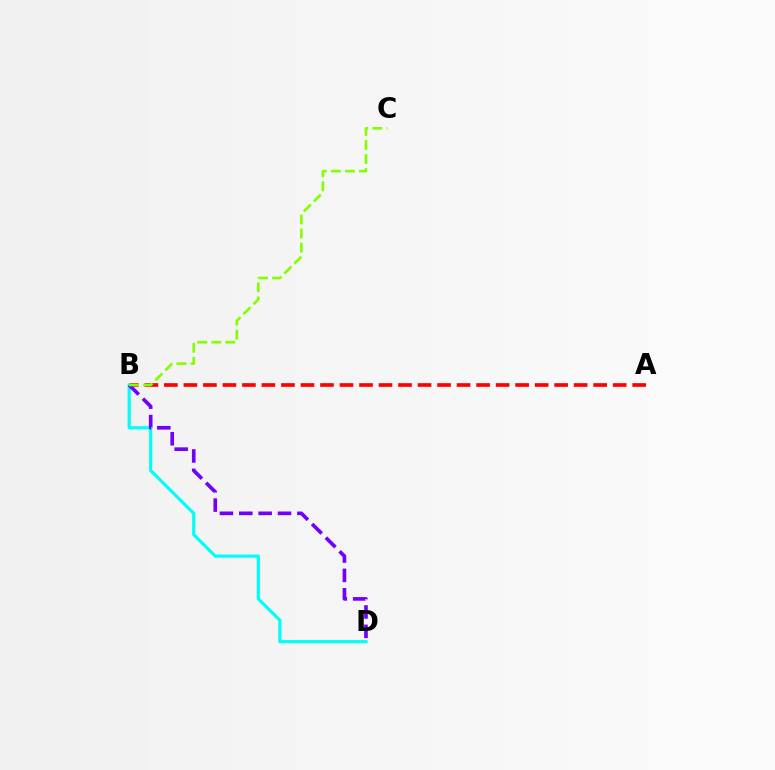{('A', 'B'): [{'color': '#ff0000', 'line_style': 'dashed', 'thickness': 2.65}], ('B', 'D'): [{'color': '#00fff6', 'line_style': 'solid', 'thickness': 2.3}, {'color': '#7200ff', 'line_style': 'dashed', 'thickness': 2.63}], ('B', 'C'): [{'color': '#84ff00', 'line_style': 'dashed', 'thickness': 1.91}]}